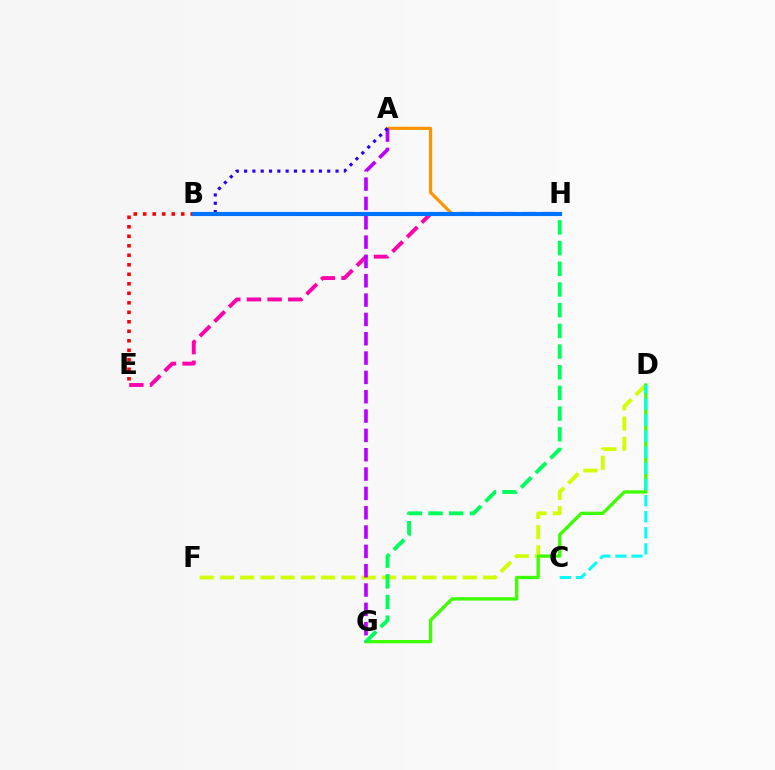{('D', 'F'): [{'color': '#d1ff00', 'line_style': 'dashed', 'thickness': 2.75}], ('D', 'G'): [{'color': '#3dff00', 'line_style': 'solid', 'thickness': 2.39}], ('E', 'H'): [{'color': '#ff00ac', 'line_style': 'dashed', 'thickness': 2.81}], ('A', 'H'): [{'color': '#ff9400', 'line_style': 'solid', 'thickness': 2.28}], ('A', 'G'): [{'color': '#b900ff', 'line_style': 'dashed', 'thickness': 2.63}], ('A', 'B'): [{'color': '#2500ff', 'line_style': 'dotted', 'thickness': 2.26}], ('G', 'H'): [{'color': '#00ff5c', 'line_style': 'dashed', 'thickness': 2.81}], ('C', 'D'): [{'color': '#00fff6', 'line_style': 'dashed', 'thickness': 2.19}], ('B', 'E'): [{'color': '#ff0000', 'line_style': 'dotted', 'thickness': 2.58}], ('B', 'H'): [{'color': '#0074ff', 'line_style': 'solid', 'thickness': 2.98}]}